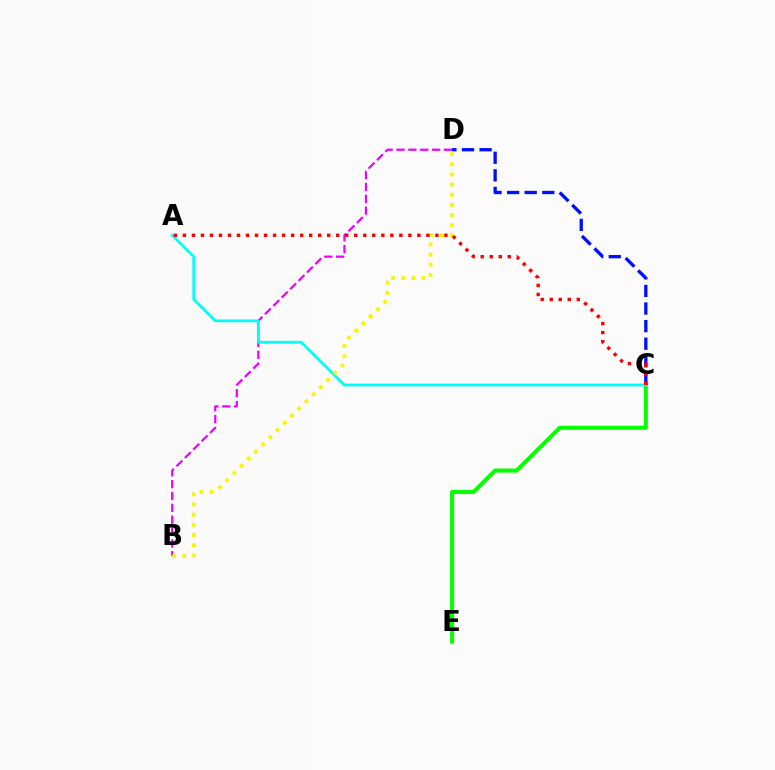{('B', 'D'): [{'color': '#ee00ff', 'line_style': 'dashed', 'thickness': 1.61}, {'color': '#fcf500', 'line_style': 'dotted', 'thickness': 2.76}], ('C', 'E'): [{'color': '#08ff00', 'line_style': 'solid', 'thickness': 2.92}], ('A', 'C'): [{'color': '#00fff6', 'line_style': 'solid', 'thickness': 2.01}, {'color': '#ff0000', 'line_style': 'dotted', 'thickness': 2.45}], ('C', 'D'): [{'color': '#0010ff', 'line_style': 'dashed', 'thickness': 2.39}]}